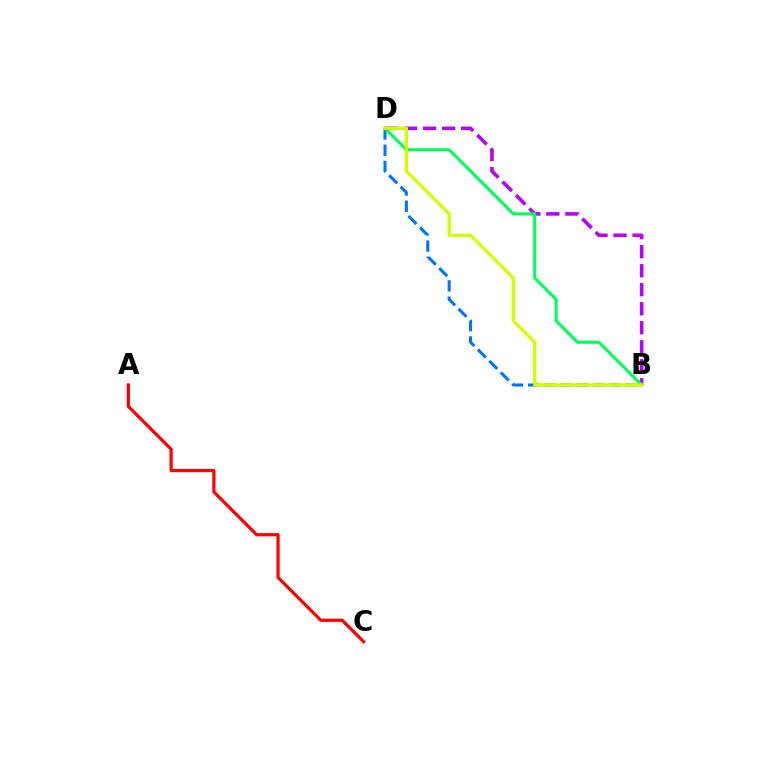{('B', 'D'): [{'color': '#b900ff', 'line_style': 'dashed', 'thickness': 2.58}, {'color': '#0074ff', 'line_style': 'dashed', 'thickness': 2.2}, {'color': '#00ff5c', 'line_style': 'solid', 'thickness': 2.21}, {'color': '#d1ff00', 'line_style': 'solid', 'thickness': 2.36}], ('A', 'C'): [{'color': '#ff0000', 'line_style': 'solid', 'thickness': 2.31}]}